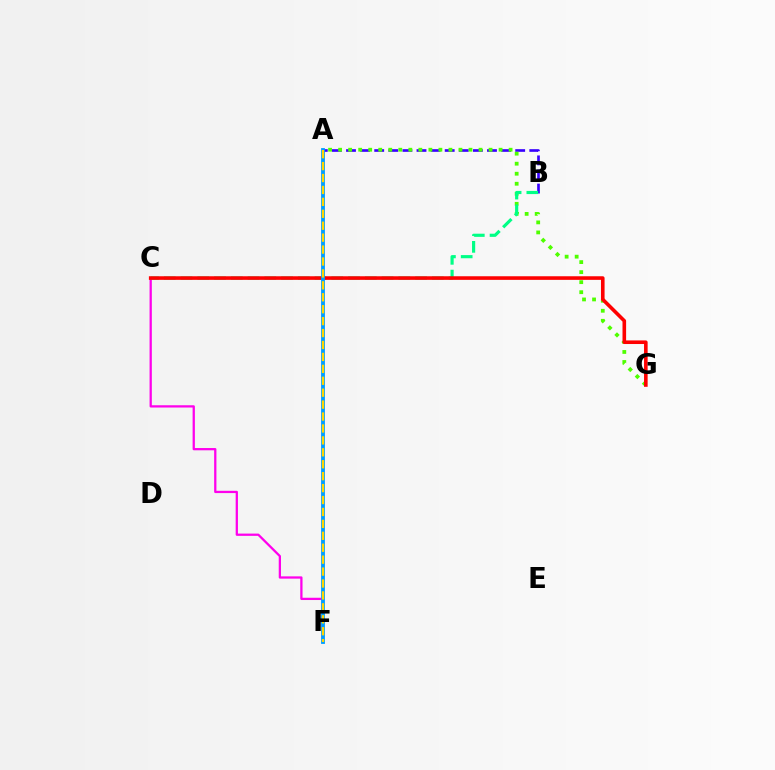{('A', 'B'): [{'color': '#3700ff', 'line_style': 'dashed', 'thickness': 1.92}], ('C', 'F'): [{'color': '#ff00ed', 'line_style': 'solid', 'thickness': 1.63}], ('A', 'G'): [{'color': '#4fff00', 'line_style': 'dotted', 'thickness': 2.72}], ('B', 'C'): [{'color': '#00ff86', 'line_style': 'dashed', 'thickness': 2.28}], ('C', 'G'): [{'color': '#ff0000', 'line_style': 'solid', 'thickness': 2.59}], ('A', 'F'): [{'color': '#009eff', 'line_style': 'solid', 'thickness': 2.75}, {'color': '#ffd500', 'line_style': 'dashed', 'thickness': 1.62}]}